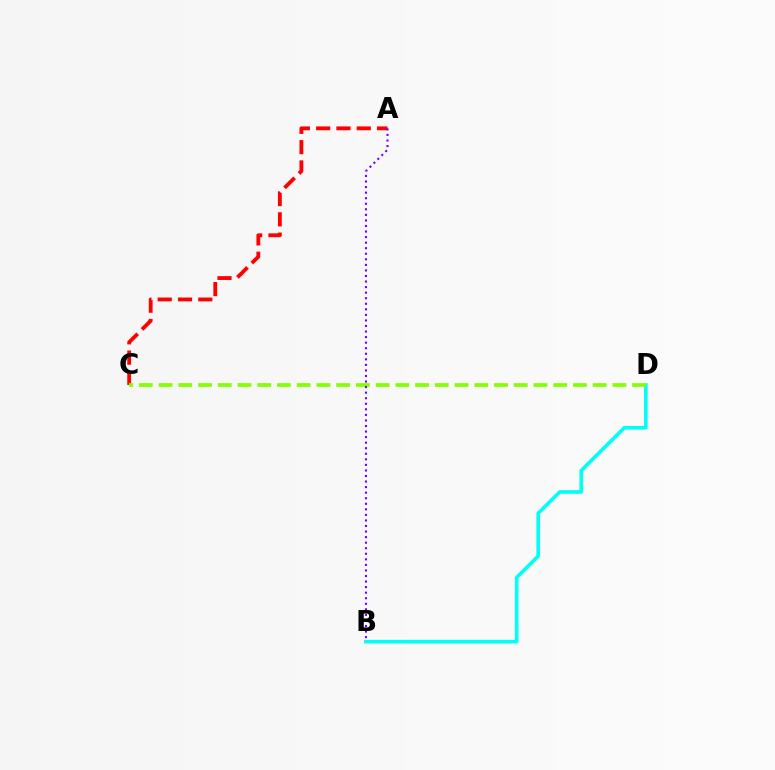{('B', 'D'): [{'color': '#00fff6', 'line_style': 'solid', 'thickness': 2.61}], ('A', 'C'): [{'color': '#ff0000', 'line_style': 'dashed', 'thickness': 2.76}], ('C', 'D'): [{'color': '#84ff00', 'line_style': 'dashed', 'thickness': 2.68}], ('A', 'B'): [{'color': '#7200ff', 'line_style': 'dotted', 'thickness': 1.51}]}